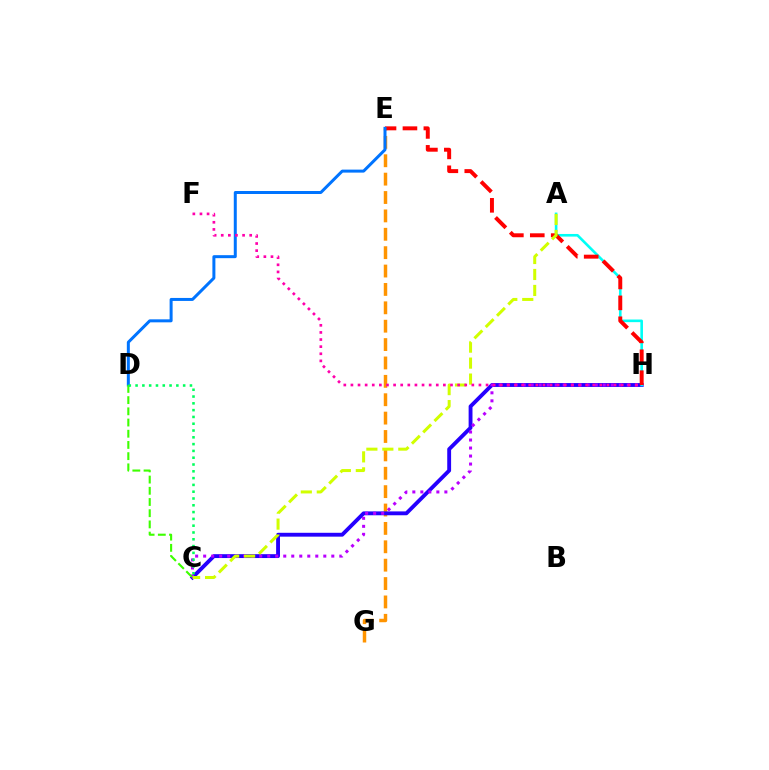{('E', 'G'): [{'color': '#ff9400', 'line_style': 'dashed', 'thickness': 2.5}], ('C', 'H'): [{'color': '#2500ff', 'line_style': 'solid', 'thickness': 2.78}, {'color': '#b900ff', 'line_style': 'dotted', 'thickness': 2.18}], ('A', 'H'): [{'color': '#00fff6', 'line_style': 'solid', 'thickness': 1.89}], ('E', 'H'): [{'color': '#ff0000', 'line_style': 'dashed', 'thickness': 2.84}], ('D', 'E'): [{'color': '#0074ff', 'line_style': 'solid', 'thickness': 2.16}], ('C', 'D'): [{'color': '#3dff00', 'line_style': 'dashed', 'thickness': 1.52}, {'color': '#00ff5c', 'line_style': 'dotted', 'thickness': 1.85}], ('A', 'C'): [{'color': '#d1ff00', 'line_style': 'dashed', 'thickness': 2.17}], ('F', 'H'): [{'color': '#ff00ac', 'line_style': 'dotted', 'thickness': 1.93}]}